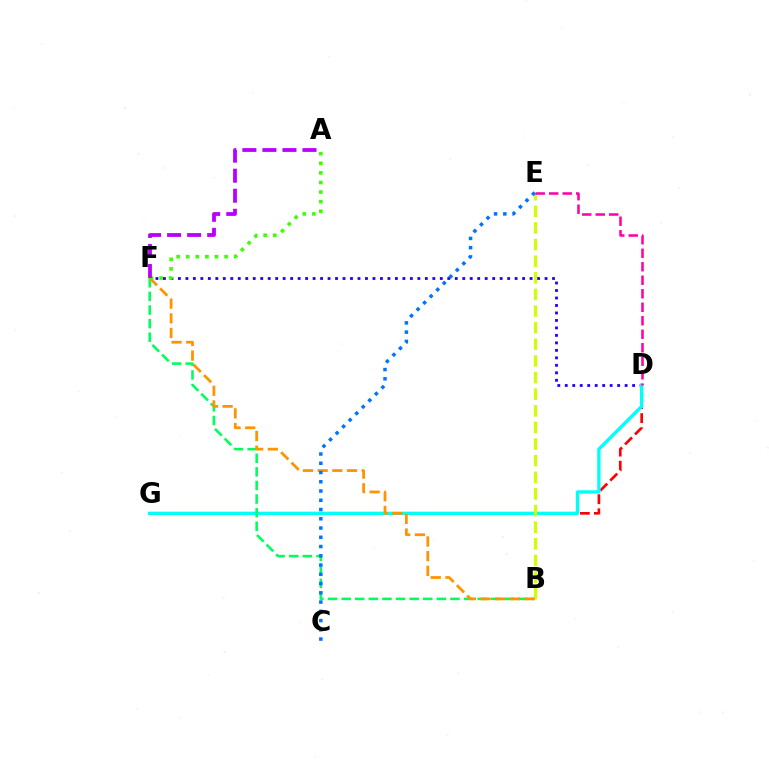{('D', 'F'): [{'color': '#2500ff', 'line_style': 'dotted', 'thickness': 2.03}], ('D', 'G'): [{'color': '#ff0000', 'line_style': 'dashed', 'thickness': 1.92}, {'color': '#00fff6', 'line_style': 'solid', 'thickness': 2.39}], ('B', 'F'): [{'color': '#00ff5c', 'line_style': 'dashed', 'thickness': 1.85}, {'color': '#ff9400', 'line_style': 'dashed', 'thickness': 1.99}], ('B', 'E'): [{'color': '#d1ff00', 'line_style': 'dashed', 'thickness': 2.26}], ('C', 'E'): [{'color': '#0074ff', 'line_style': 'dotted', 'thickness': 2.51}], ('D', 'E'): [{'color': '#ff00ac', 'line_style': 'dashed', 'thickness': 1.83}], ('A', 'F'): [{'color': '#3dff00', 'line_style': 'dotted', 'thickness': 2.61}, {'color': '#b900ff', 'line_style': 'dashed', 'thickness': 2.72}]}